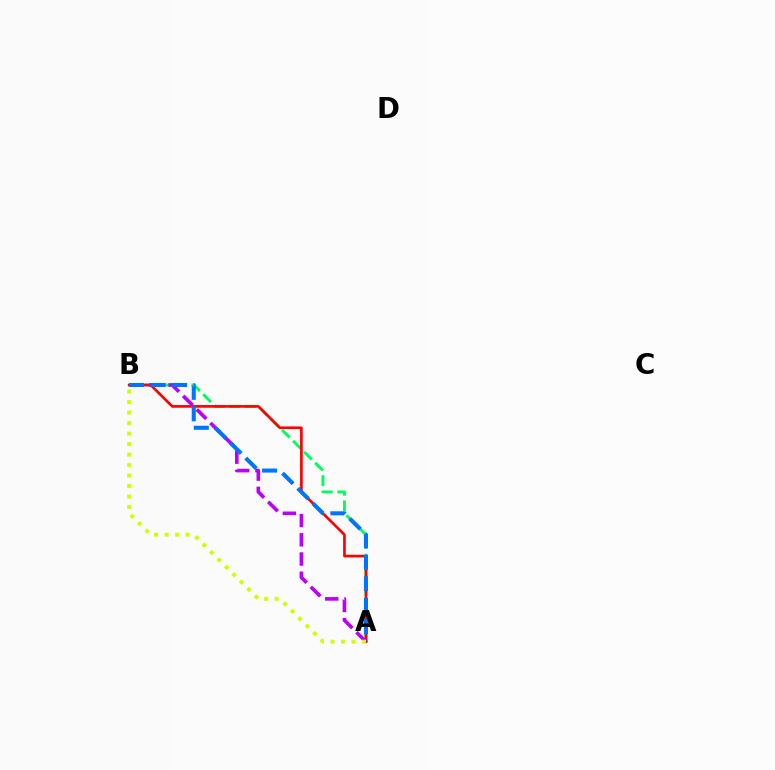{('A', 'B'): [{'color': '#00ff5c', 'line_style': 'dashed', 'thickness': 2.12}, {'color': '#ff0000', 'line_style': 'solid', 'thickness': 1.92}, {'color': '#b900ff', 'line_style': 'dashed', 'thickness': 2.61}, {'color': '#0074ff', 'line_style': 'dashed', 'thickness': 2.92}, {'color': '#d1ff00', 'line_style': 'dotted', 'thickness': 2.85}]}